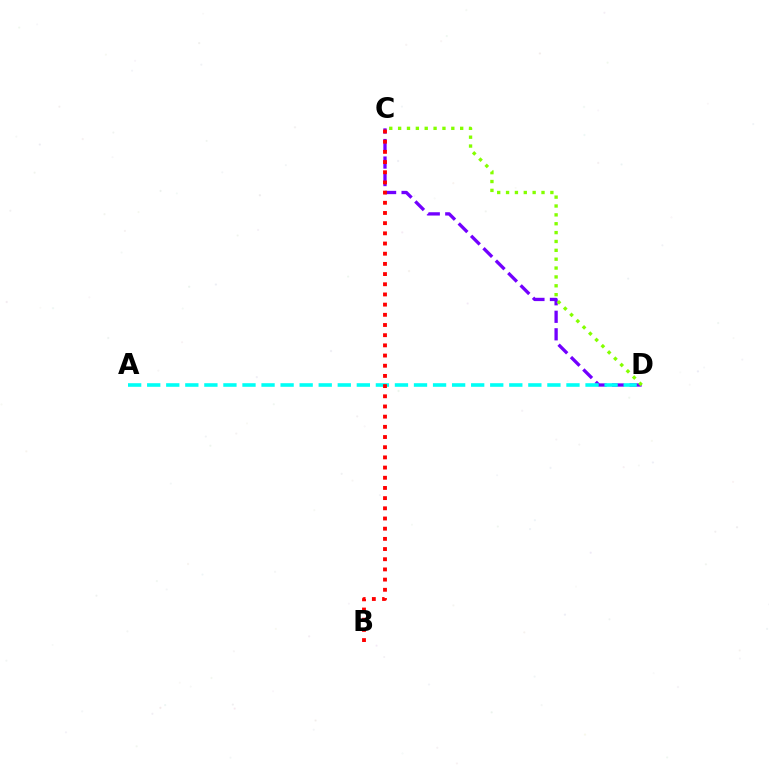{('C', 'D'): [{'color': '#7200ff', 'line_style': 'dashed', 'thickness': 2.38}, {'color': '#84ff00', 'line_style': 'dotted', 'thickness': 2.41}], ('A', 'D'): [{'color': '#00fff6', 'line_style': 'dashed', 'thickness': 2.59}], ('B', 'C'): [{'color': '#ff0000', 'line_style': 'dotted', 'thickness': 2.77}]}